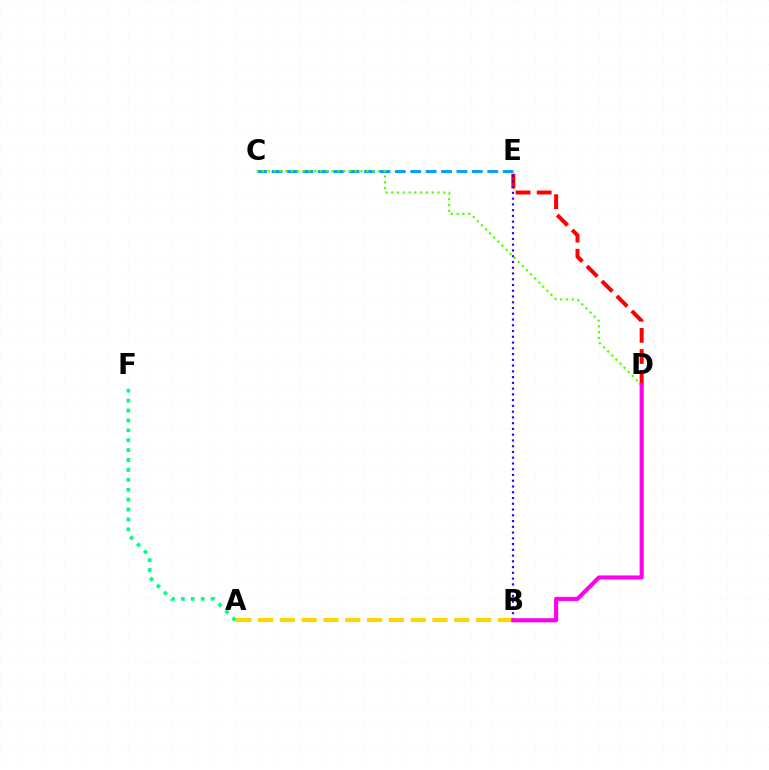{('C', 'E'): [{'color': '#009eff', 'line_style': 'dashed', 'thickness': 2.09}], ('D', 'E'): [{'color': '#ff0000', 'line_style': 'dashed', 'thickness': 2.87}], ('A', 'F'): [{'color': '#00ff86', 'line_style': 'dotted', 'thickness': 2.69}], ('B', 'E'): [{'color': '#3700ff', 'line_style': 'dotted', 'thickness': 1.56}], ('A', 'B'): [{'color': '#ffd500', 'line_style': 'dashed', 'thickness': 2.96}], ('C', 'D'): [{'color': '#4fff00', 'line_style': 'dotted', 'thickness': 1.57}], ('B', 'D'): [{'color': '#ff00ed', 'line_style': 'solid', 'thickness': 2.96}]}